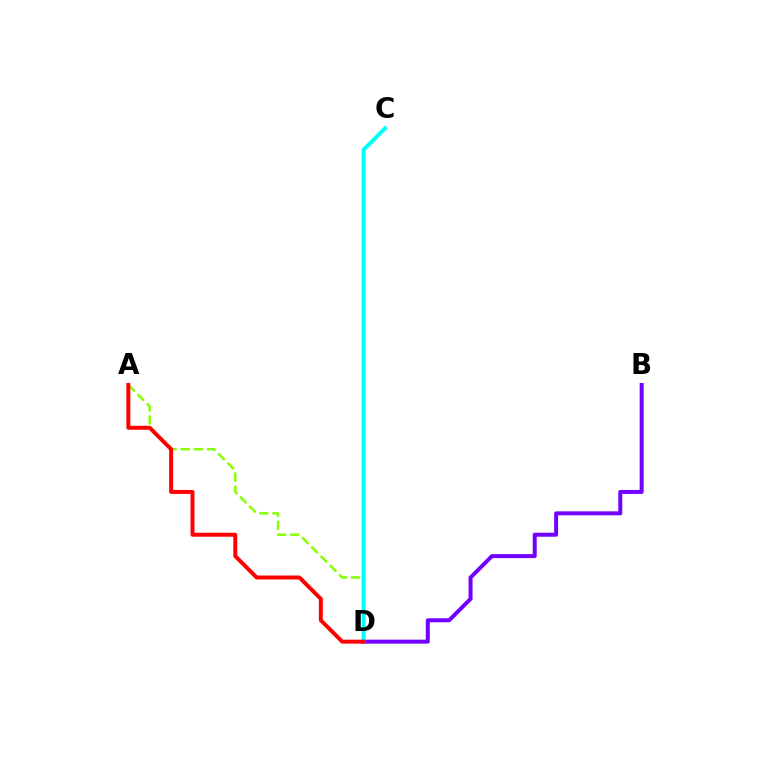{('A', 'D'): [{'color': '#84ff00', 'line_style': 'dashed', 'thickness': 1.78}, {'color': '#ff0000', 'line_style': 'solid', 'thickness': 2.85}], ('B', 'D'): [{'color': '#7200ff', 'line_style': 'solid', 'thickness': 2.87}], ('C', 'D'): [{'color': '#00fff6', 'line_style': 'solid', 'thickness': 2.85}]}